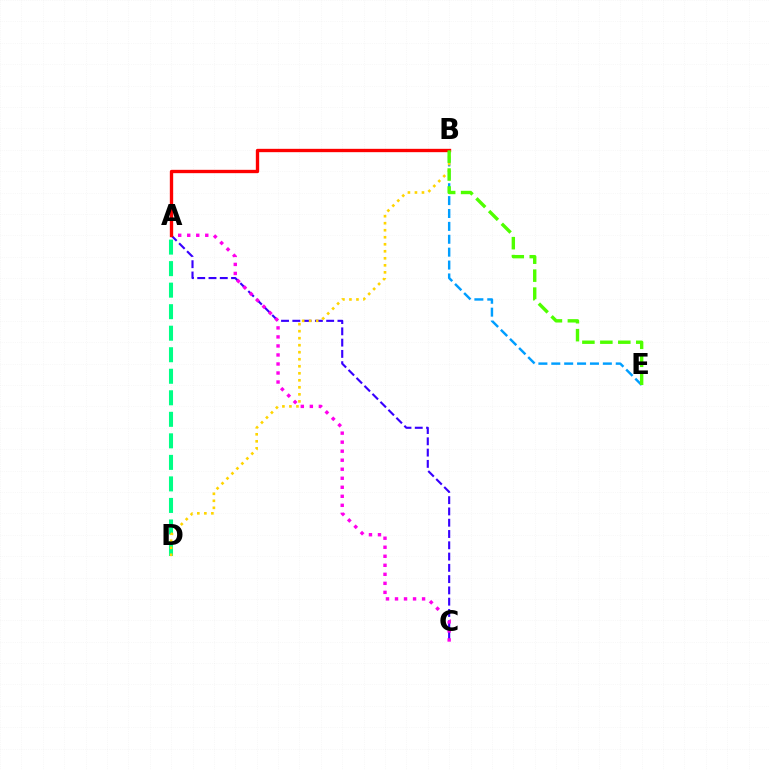{('A', 'D'): [{'color': '#00ff86', 'line_style': 'dashed', 'thickness': 2.92}], ('B', 'E'): [{'color': '#009eff', 'line_style': 'dashed', 'thickness': 1.75}, {'color': '#4fff00', 'line_style': 'dashed', 'thickness': 2.44}], ('A', 'C'): [{'color': '#3700ff', 'line_style': 'dashed', 'thickness': 1.53}, {'color': '#ff00ed', 'line_style': 'dotted', 'thickness': 2.45}], ('B', 'D'): [{'color': '#ffd500', 'line_style': 'dotted', 'thickness': 1.91}], ('A', 'B'): [{'color': '#ff0000', 'line_style': 'solid', 'thickness': 2.41}]}